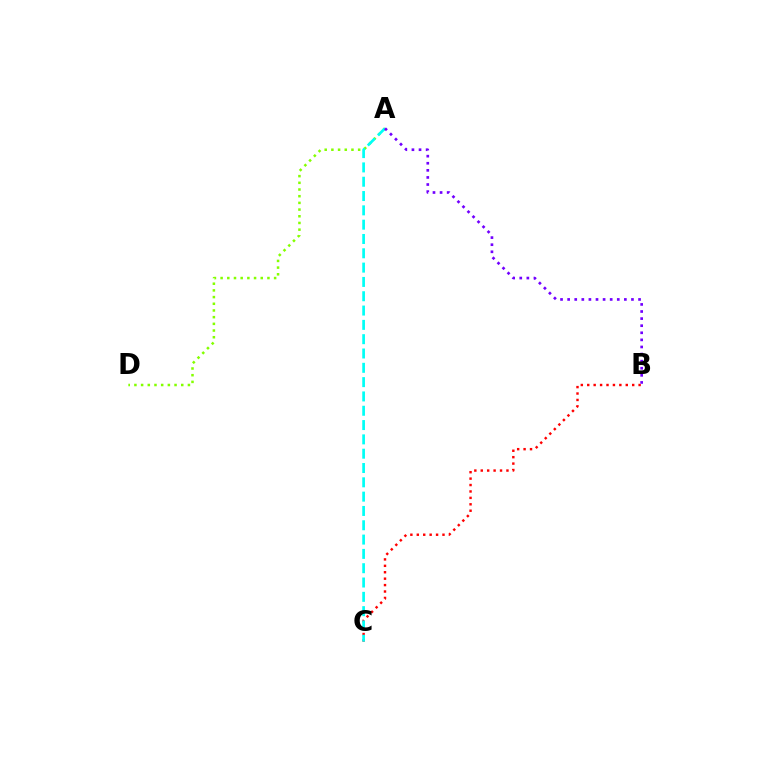{('A', 'D'): [{'color': '#84ff00', 'line_style': 'dotted', 'thickness': 1.82}], ('B', 'C'): [{'color': '#ff0000', 'line_style': 'dotted', 'thickness': 1.74}], ('A', 'C'): [{'color': '#00fff6', 'line_style': 'dashed', 'thickness': 1.94}], ('A', 'B'): [{'color': '#7200ff', 'line_style': 'dotted', 'thickness': 1.93}]}